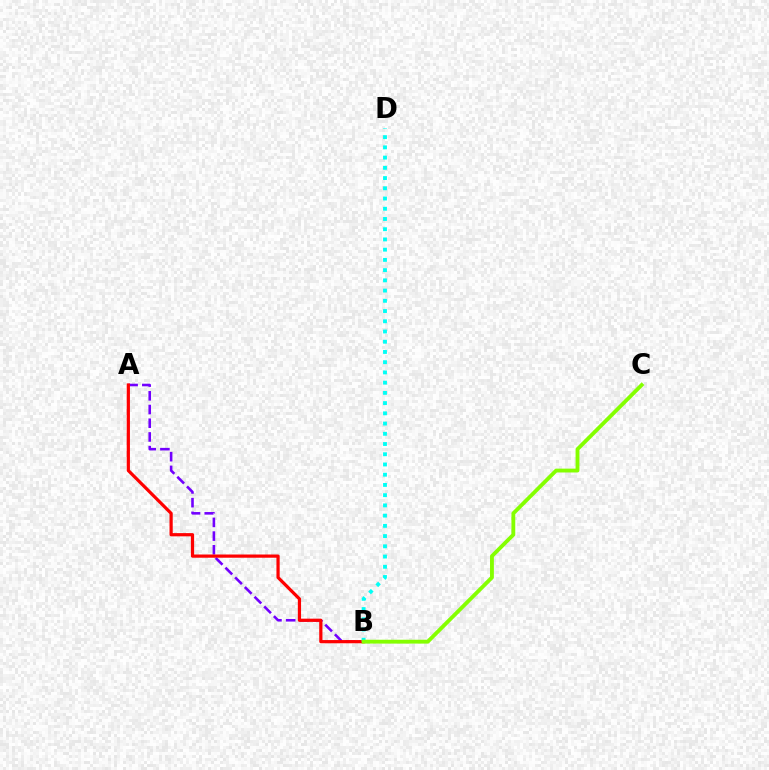{('A', 'B'): [{'color': '#7200ff', 'line_style': 'dashed', 'thickness': 1.86}, {'color': '#ff0000', 'line_style': 'solid', 'thickness': 2.32}], ('B', 'D'): [{'color': '#00fff6', 'line_style': 'dotted', 'thickness': 2.78}], ('B', 'C'): [{'color': '#84ff00', 'line_style': 'solid', 'thickness': 2.77}]}